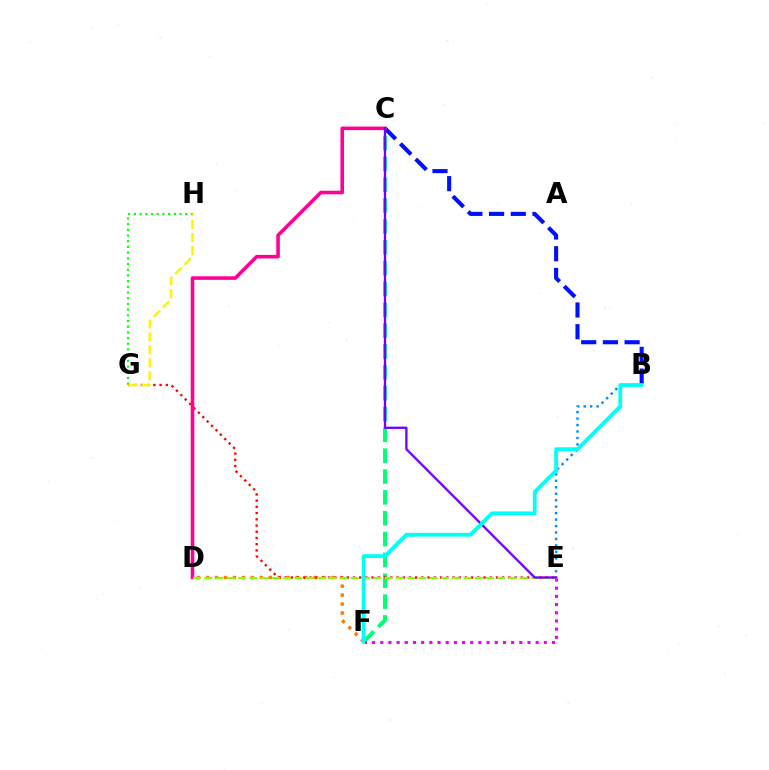{('G', 'H'): [{'color': '#08ff00', 'line_style': 'dotted', 'thickness': 1.55}, {'color': '#fcf500', 'line_style': 'dashed', 'thickness': 1.77}], ('C', 'F'): [{'color': '#00ff74', 'line_style': 'dashed', 'thickness': 2.83}], ('D', 'F'): [{'color': '#ff7c00', 'line_style': 'dotted', 'thickness': 2.43}], ('E', 'G'): [{'color': '#ff0000', 'line_style': 'dotted', 'thickness': 1.69}], ('B', 'C'): [{'color': '#0010ff', 'line_style': 'dashed', 'thickness': 2.95}], ('B', 'E'): [{'color': '#008cff', 'line_style': 'dotted', 'thickness': 1.76}], ('C', 'D'): [{'color': '#ff0094', 'line_style': 'solid', 'thickness': 2.57}], ('D', 'E'): [{'color': '#84ff00', 'line_style': 'dashed', 'thickness': 1.53}], ('C', 'E'): [{'color': '#7200ff', 'line_style': 'solid', 'thickness': 1.66}], ('E', 'F'): [{'color': '#ee00ff', 'line_style': 'dotted', 'thickness': 2.22}], ('B', 'F'): [{'color': '#00fff6', 'line_style': 'solid', 'thickness': 2.73}]}